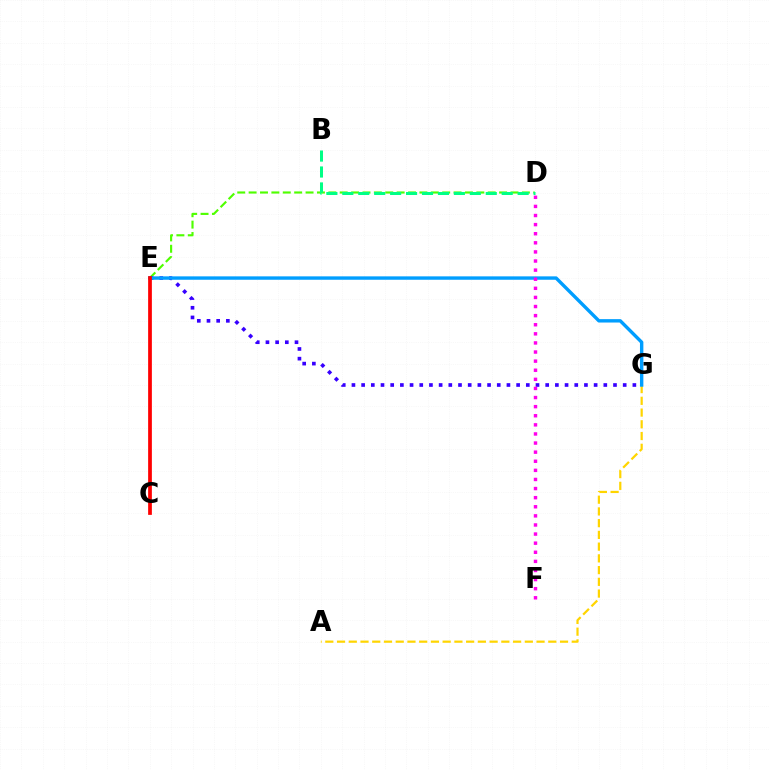{('D', 'E'): [{'color': '#4fff00', 'line_style': 'dashed', 'thickness': 1.55}], ('B', 'D'): [{'color': '#00ff86', 'line_style': 'dashed', 'thickness': 2.17}], ('A', 'G'): [{'color': '#ffd500', 'line_style': 'dashed', 'thickness': 1.59}], ('E', 'G'): [{'color': '#3700ff', 'line_style': 'dotted', 'thickness': 2.63}, {'color': '#009eff', 'line_style': 'solid', 'thickness': 2.45}], ('D', 'F'): [{'color': '#ff00ed', 'line_style': 'dotted', 'thickness': 2.47}], ('C', 'E'): [{'color': '#ff0000', 'line_style': 'solid', 'thickness': 2.69}]}